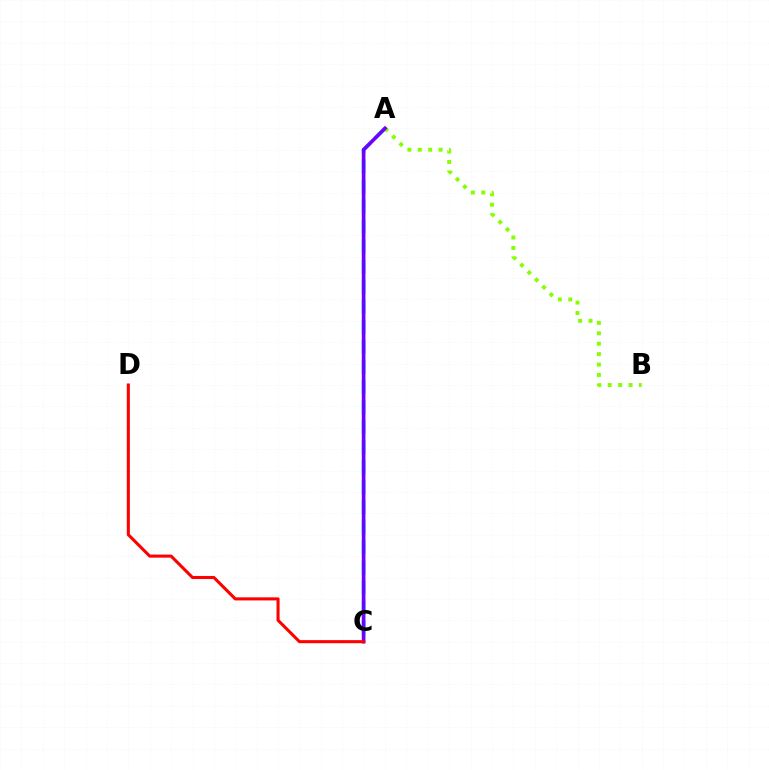{('A', 'C'): [{'color': '#00fff6', 'line_style': 'dashed', 'thickness': 2.72}, {'color': '#7200ff', 'line_style': 'solid', 'thickness': 2.62}], ('A', 'B'): [{'color': '#84ff00', 'line_style': 'dotted', 'thickness': 2.83}], ('C', 'D'): [{'color': '#ff0000', 'line_style': 'solid', 'thickness': 2.21}]}